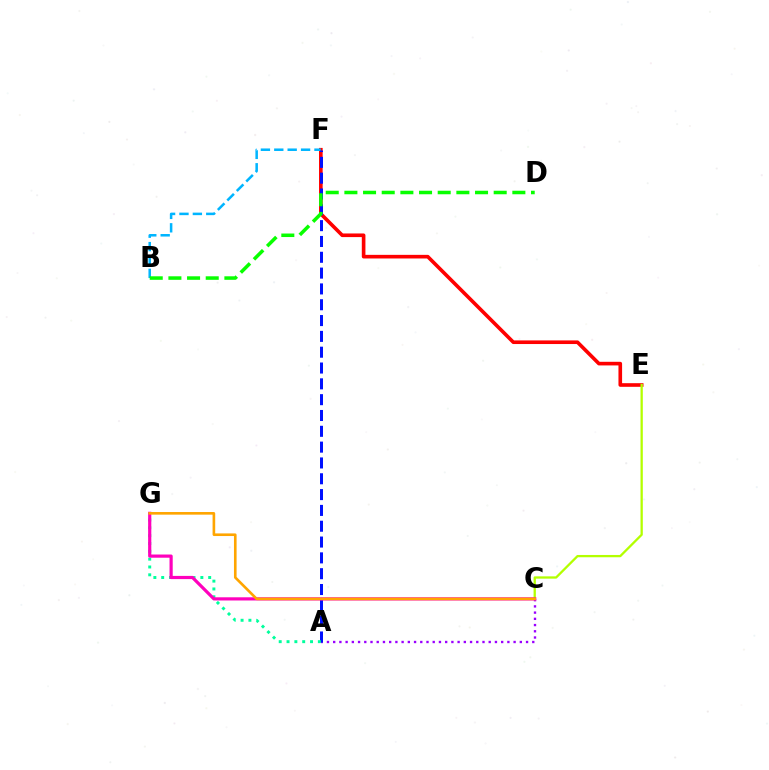{('A', 'C'): [{'color': '#9b00ff', 'line_style': 'dotted', 'thickness': 1.69}], ('E', 'F'): [{'color': '#ff0000', 'line_style': 'solid', 'thickness': 2.61}], ('B', 'F'): [{'color': '#00b5ff', 'line_style': 'dashed', 'thickness': 1.82}], ('A', 'F'): [{'color': '#0010ff', 'line_style': 'dashed', 'thickness': 2.15}], ('C', 'E'): [{'color': '#b3ff00', 'line_style': 'solid', 'thickness': 1.65}], ('A', 'G'): [{'color': '#00ff9d', 'line_style': 'dotted', 'thickness': 2.13}], ('C', 'G'): [{'color': '#ff00bd', 'line_style': 'solid', 'thickness': 2.3}, {'color': '#ffa500', 'line_style': 'solid', 'thickness': 1.89}], ('B', 'D'): [{'color': '#08ff00', 'line_style': 'dashed', 'thickness': 2.54}]}